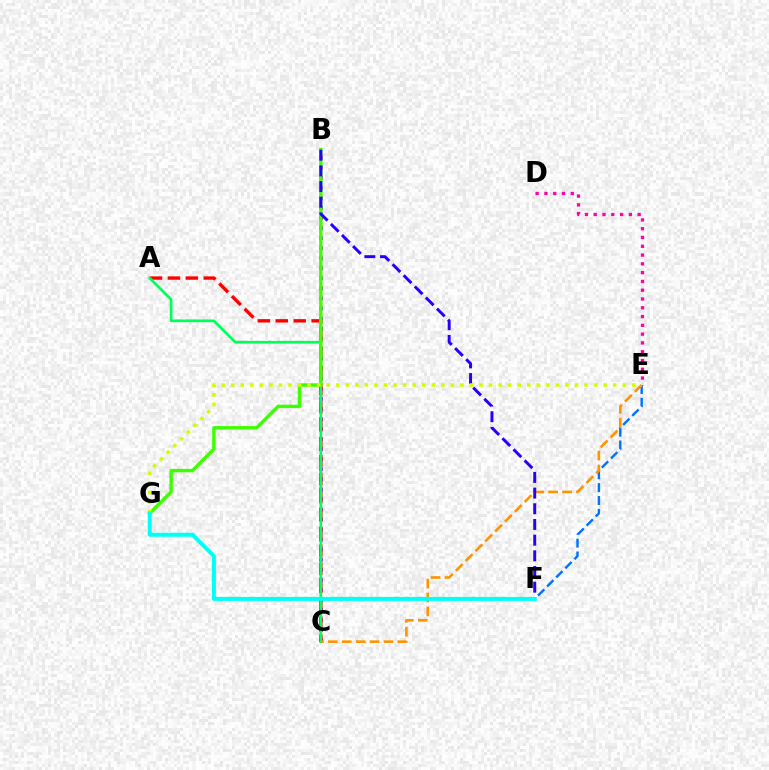{('D', 'E'): [{'color': '#ff00ac', 'line_style': 'dotted', 'thickness': 2.39}], ('B', 'C'): [{'color': '#b900ff', 'line_style': 'dotted', 'thickness': 2.73}], ('A', 'C'): [{'color': '#ff0000', 'line_style': 'dashed', 'thickness': 2.44}, {'color': '#00ff5c', 'line_style': 'solid', 'thickness': 1.95}], ('E', 'F'): [{'color': '#0074ff', 'line_style': 'dashed', 'thickness': 1.75}], ('B', 'G'): [{'color': '#3dff00', 'line_style': 'solid', 'thickness': 2.44}], ('C', 'E'): [{'color': '#ff9400', 'line_style': 'dashed', 'thickness': 1.89}], ('B', 'F'): [{'color': '#2500ff', 'line_style': 'dashed', 'thickness': 2.13}], ('E', 'G'): [{'color': '#d1ff00', 'line_style': 'dotted', 'thickness': 2.59}], ('F', 'G'): [{'color': '#00fff6', 'line_style': 'solid', 'thickness': 2.87}]}